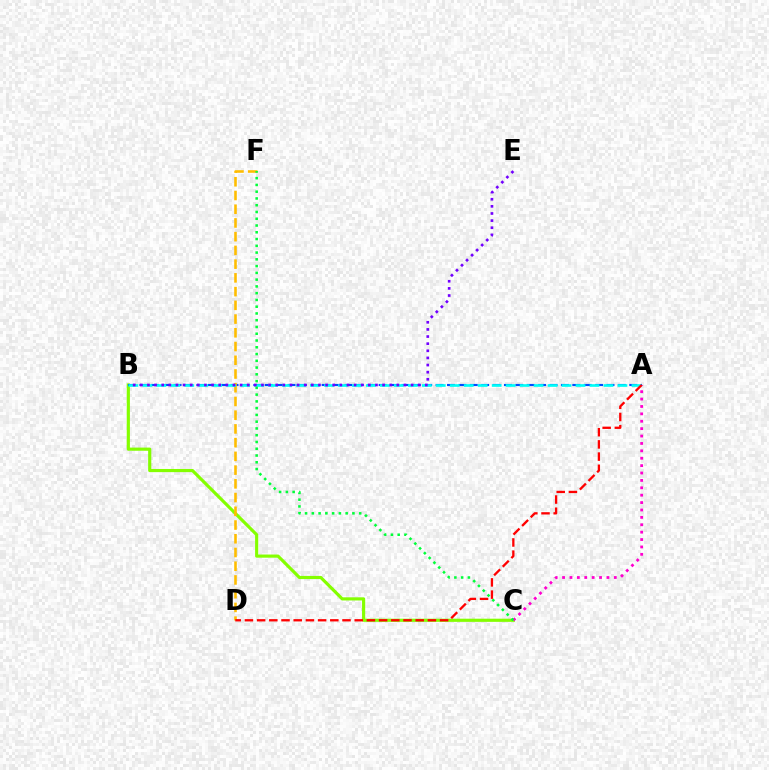{('B', 'C'): [{'color': '#84ff00', 'line_style': 'solid', 'thickness': 2.27}], ('A', 'B'): [{'color': '#004bff', 'line_style': 'dashed', 'thickness': 1.55}, {'color': '#00fff6', 'line_style': 'dashed', 'thickness': 1.9}], ('D', 'F'): [{'color': '#ffbd00', 'line_style': 'dashed', 'thickness': 1.87}], ('A', 'C'): [{'color': '#ff00cf', 'line_style': 'dotted', 'thickness': 2.01}], ('C', 'F'): [{'color': '#00ff39', 'line_style': 'dotted', 'thickness': 1.84}], ('A', 'D'): [{'color': '#ff0000', 'line_style': 'dashed', 'thickness': 1.66}], ('B', 'E'): [{'color': '#7200ff', 'line_style': 'dotted', 'thickness': 1.94}]}